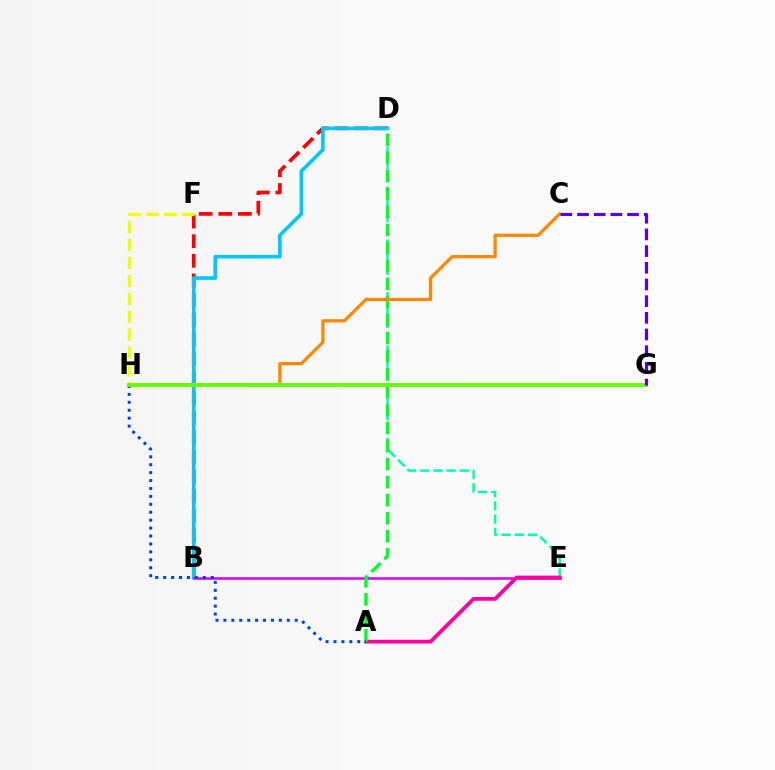{('B', 'D'): [{'color': '#ff0000', 'line_style': 'dashed', 'thickness': 2.66}, {'color': '#00c7ff', 'line_style': 'solid', 'thickness': 2.62}], ('D', 'E'): [{'color': '#00ffaf', 'line_style': 'dashed', 'thickness': 1.8}], ('B', 'E'): [{'color': '#d600ff', 'line_style': 'solid', 'thickness': 1.82}], ('A', 'E'): [{'color': '#ff00a0', 'line_style': 'solid', 'thickness': 2.71}], ('F', 'H'): [{'color': '#eeff00', 'line_style': 'dashed', 'thickness': 2.43}], ('A', 'D'): [{'color': '#00ff27', 'line_style': 'dashed', 'thickness': 2.45}], ('C', 'H'): [{'color': '#ff8800', 'line_style': 'solid', 'thickness': 2.35}], ('A', 'H'): [{'color': '#003fff', 'line_style': 'dotted', 'thickness': 2.15}], ('G', 'H'): [{'color': '#66ff00', 'line_style': 'solid', 'thickness': 2.8}], ('C', 'G'): [{'color': '#4f00ff', 'line_style': 'dashed', 'thickness': 2.27}]}